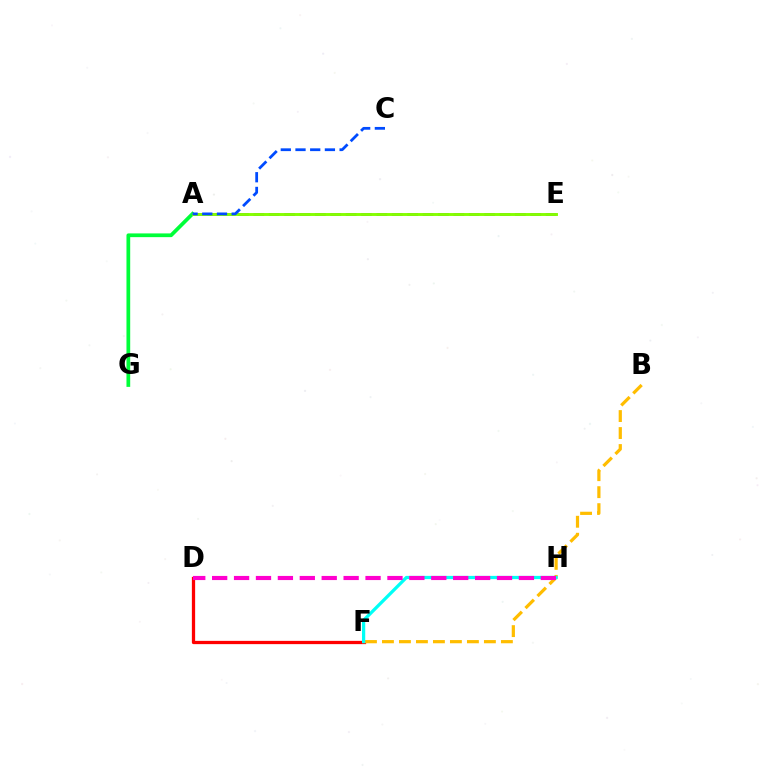{('A', 'E'): [{'color': '#7200ff', 'line_style': 'dashed', 'thickness': 2.09}, {'color': '#84ff00', 'line_style': 'solid', 'thickness': 2.09}], ('A', 'G'): [{'color': '#00ff39', 'line_style': 'solid', 'thickness': 2.69}], ('D', 'F'): [{'color': '#ff0000', 'line_style': 'solid', 'thickness': 2.35}], ('A', 'C'): [{'color': '#004bff', 'line_style': 'dashed', 'thickness': 2.0}], ('B', 'F'): [{'color': '#ffbd00', 'line_style': 'dashed', 'thickness': 2.31}], ('F', 'H'): [{'color': '#00fff6', 'line_style': 'solid', 'thickness': 2.34}], ('D', 'H'): [{'color': '#ff00cf', 'line_style': 'dashed', 'thickness': 2.98}]}